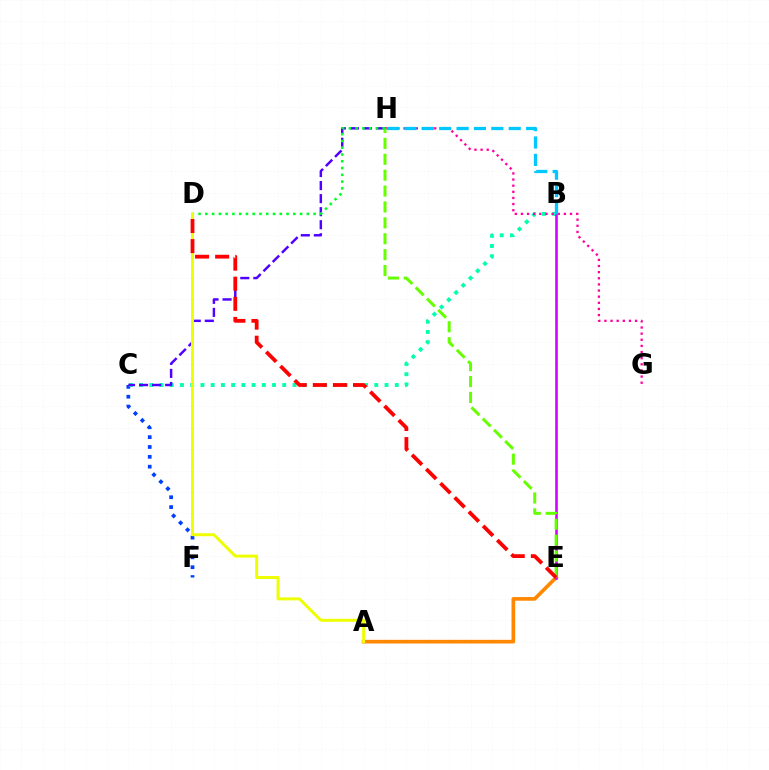{('A', 'E'): [{'color': '#ff8800', 'line_style': 'solid', 'thickness': 2.63}], ('C', 'F'): [{'color': '#003fff', 'line_style': 'dotted', 'thickness': 2.68}], ('B', 'C'): [{'color': '#00ffaf', 'line_style': 'dotted', 'thickness': 2.78}], ('G', 'H'): [{'color': '#ff00a0', 'line_style': 'dotted', 'thickness': 1.67}], ('C', 'H'): [{'color': '#4f00ff', 'line_style': 'dashed', 'thickness': 1.77}], ('B', 'E'): [{'color': '#d600ff', 'line_style': 'solid', 'thickness': 1.87}], ('E', 'H'): [{'color': '#66ff00', 'line_style': 'dashed', 'thickness': 2.16}], ('D', 'H'): [{'color': '#00ff27', 'line_style': 'dotted', 'thickness': 1.84}], ('A', 'D'): [{'color': '#eeff00', 'line_style': 'solid', 'thickness': 2.13}], ('B', 'H'): [{'color': '#00c7ff', 'line_style': 'dashed', 'thickness': 2.36}], ('D', 'E'): [{'color': '#ff0000', 'line_style': 'dashed', 'thickness': 2.73}]}